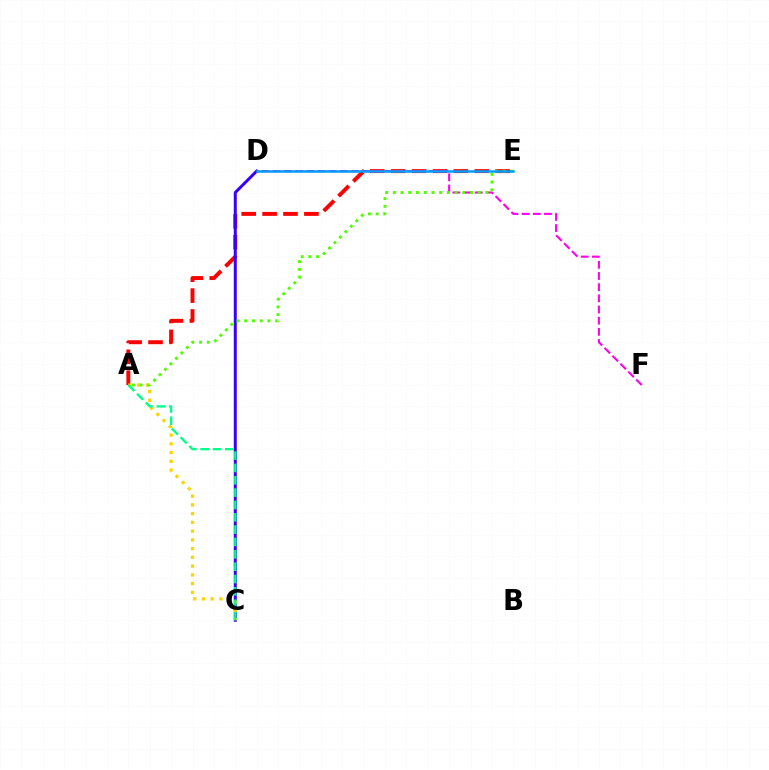{('A', 'E'): [{'color': '#ff0000', 'line_style': 'dashed', 'thickness': 2.84}, {'color': '#4fff00', 'line_style': 'dotted', 'thickness': 2.1}], ('C', 'D'): [{'color': '#3700ff', 'line_style': 'solid', 'thickness': 2.15}], ('D', 'F'): [{'color': '#ff00ed', 'line_style': 'dashed', 'thickness': 1.52}], ('A', 'C'): [{'color': '#ffd500', 'line_style': 'dotted', 'thickness': 2.38}, {'color': '#00ff86', 'line_style': 'dashed', 'thickness': 1.68}], ('D', 'E'): [{'color': '#009eff', 'line_style': 'solid', 'thickness': 1.8}]}